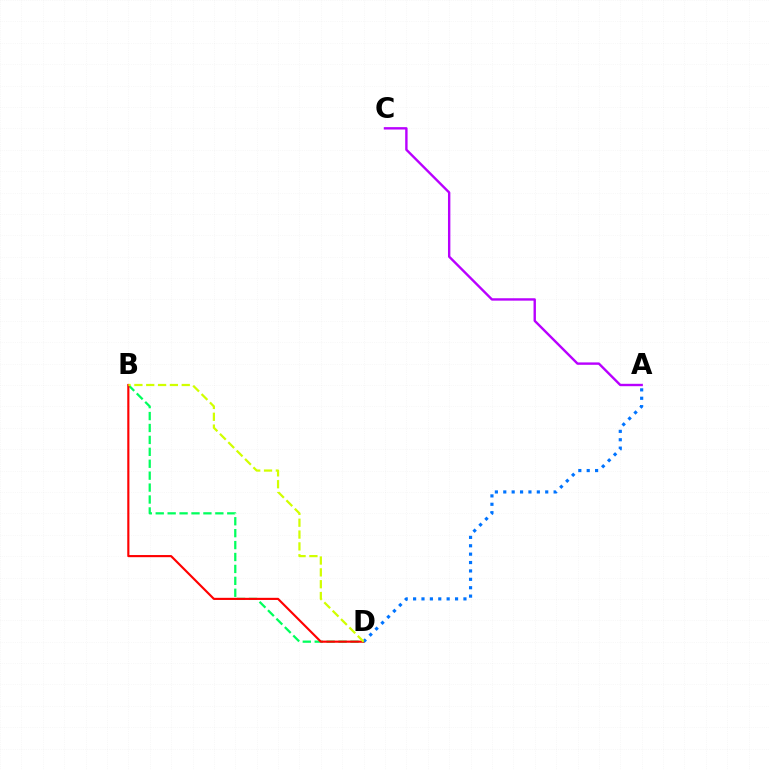{('B', 'D'): [{'color': '#00ff5c', 'line_style': 'dashed', 'thickness': 1.62}, {'color': '#ff0000', 'line_style': 'solid', 'thickness': 1.54}, {'color': '#d1ff00', 'line_style': 'dashed', 'thickness': 1.61}], ('A', 'C'): [{'color': '#b900ff', 'line_style': 'solid', 'thickness': 1.72}], ('A', 'D'): [{'color': '#0074ff', 'line_style': 'dotted', 'thickness': 2.28}]}